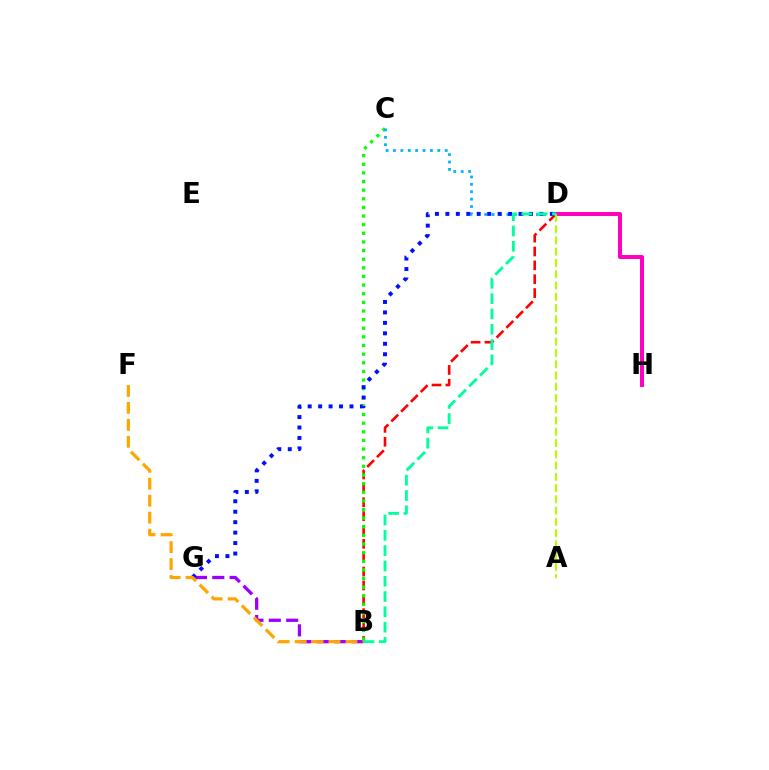{('B', 'D'): [{'color': '#ff0000', 'line_style': 'dashed', 'thickness': 1.88}, {'color': '#00ff9d', 'line_style': 'dashed', 'thickness': 2.08}], ('B', 'G'): [{'color': '#9b00ff', 'line_style': 'dashed', 'thickness': 2.36}], ('B', 'C'): [{'color': '#08ff00', 'line_style': 'dotted', 'thickness': 2.35}], ('C', 'D'): [{'color': '#00b5ff', 'line_style': 'dotted', 'thickness': 2.01}], ('D', 'H'): [{'color': '#ff00bd', 'line_style': 'solid', 'thickness': 2.86}], ('A', 'D'): [{'color': '#b3ff00', 'line_style': 'dashed', 'thickness': 1.53}], ('D', 'G'): [{'color': '#0010ff', 'line_style': 'dotted', 'thickness': 2.84}], ('B', 'F'): [{'color': '#ffa500', 'line_style': 'dashed', 'thickness': 2.3}]}